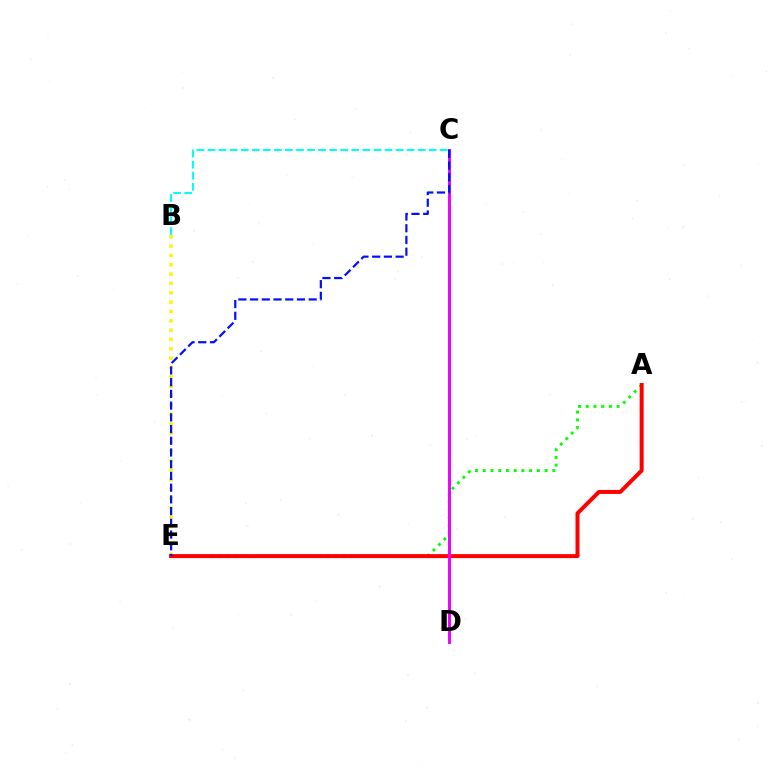{('A', 'E'): [{'color': '#08ff00', 'line_style': 'dotted', 'thickness': 2.1}, {'color': '#ff0000', 'line_style': 'solid', 'thickness': 2.87}], ('B', 'E'): [{'color': '#fcf500', 'line_style': 'dotted', 'thickness': 2.54}], ('B', 'C'): [{'color': '#00fff6', 'line_style': 'dashed', 'thickness': 1.5}], ('C', 'D'): [{'color': '#ee00ff', 'line_style': 'solid', 'thickness': 2.12}], ('C', 'E'): [{'color': '#0010ff', 'line_style': 'dashed', 'thickness': 1.59}]}